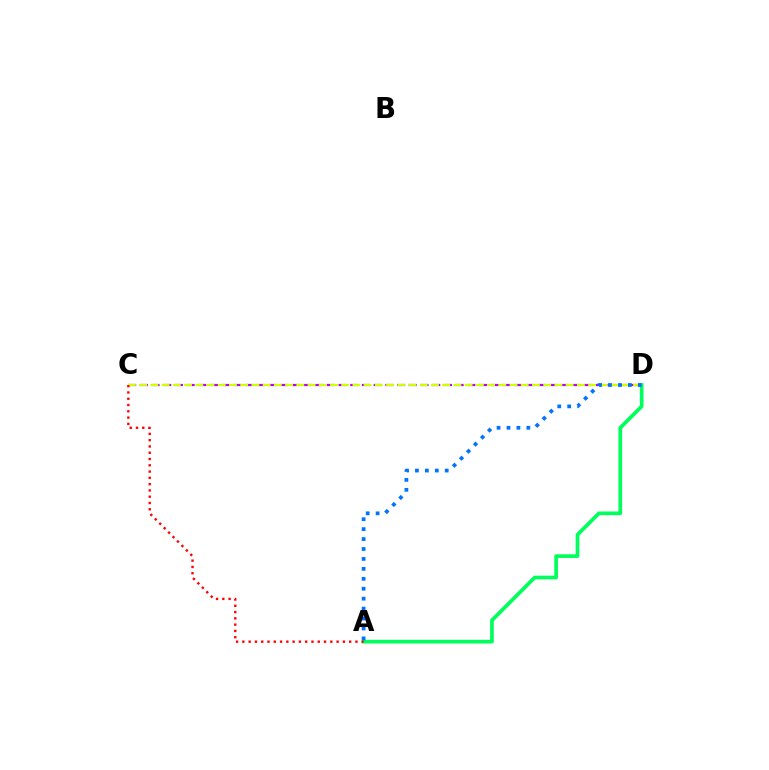{('C', 'D'): [{'color': '#b900ff', 'line_style': 'dashed', 'thickness': 1.59}, {'color': '#d1ff00', 'line_style': 'dashed', 'thickness': 1.52}], ('A', 'D'): [{'color': '#00ff5c', 'line_style': 'solid', 'thickness': 2.66}, {'color': '#0074ff', 'line_style': 'dotted', 'thickness': 2.7}], ('A', 'C'): [{'color': '#ff0000', 'line_style': 'dotted', 'thickness': 1.71}]}